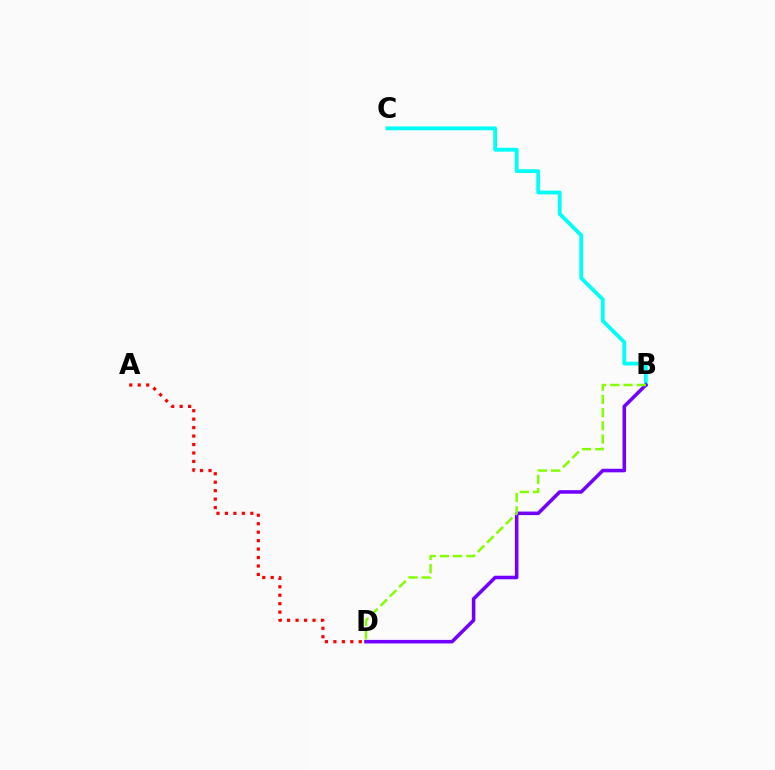{('B', 'C'): [{'color': '#00fff6', 'line_style': 'solid', 'thickness': 2.75}], ('B', 'D'): [{'color': '#7200ff', 'line_style': 'solid', 'thickness': 2.55}, {'color': '#84ff00', 'line_style': 'dashed', 'thickness': 1.79}], ('A', 'D'): [{'color': '#ff0000', 'line_style': 'dotted', 'thickness': 2.3}]}